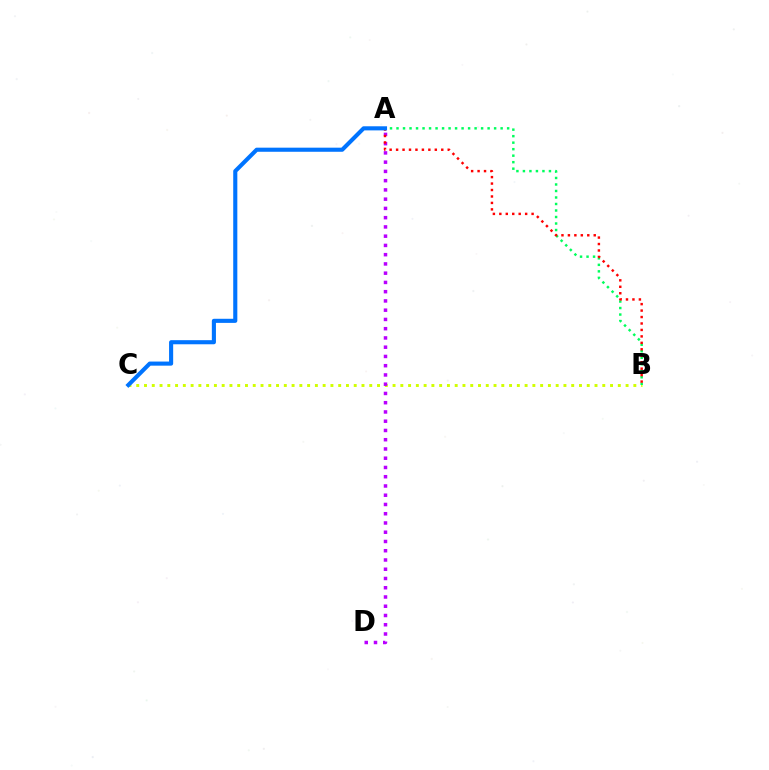{('B', 'C'): [{'color': '#d1ff00', 'line_style': 'dotted', 'thickness': 2.11}], ('A', 'B'): [{'color': '#00ff5c', 'line_style': 'dotted', 'thickness': 1.77}, {'color': '#ff0000', 'line_style': 'dotted', 'thickness': 1.75}], ('A', 'D'): [{'color': '#b900ff', 'line_style': 'dotted', 'thickness': 2.51}], ('A', 'C'): [{'color': '#0074ff', 'line_style': 'solid', 'thickness': 2.95}]}